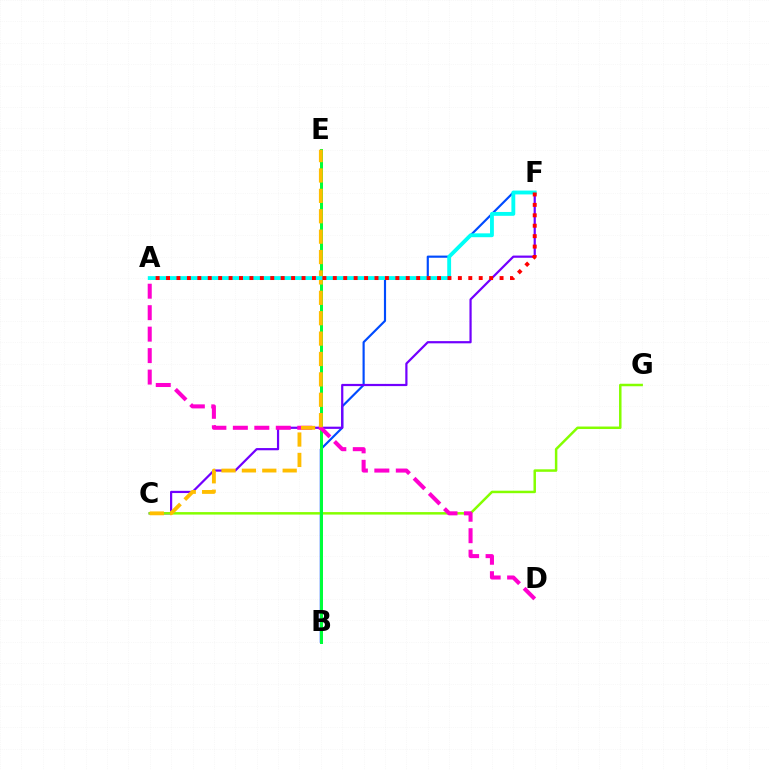{('B', 'F'): [{'color': '#004bff', 'line_style': 'solid', 'thickness': 1.56}], ('C', 'F'): [{'color': '#7200ff', 'line_style': 'solid', 'thickness': 1.59}], ('C', 'G'): [{'color': '#84ff00', 'line_style': 'solid', 'thickness': 1.79}], ('B', 'E'): [{'color': '#00ff39', 'line_style': 'solid', 'thickness': 2.16}], ('A', 'D'): [{'color': '#ff00cf', 'line_style': 'dashed', 'thickness': 2.92}], ('C', 'E'): [{'color': '#ffbd00', 'line_style': 'dashed', 'thickness': 2.77}], ('A', 'F'): [{'color': '#00fff6', 'line_style': 'solid', 'thickness': 2.78}, {'color': '#ff0000', 'line_style': 'dotted', 'thickness': 2.83}]}